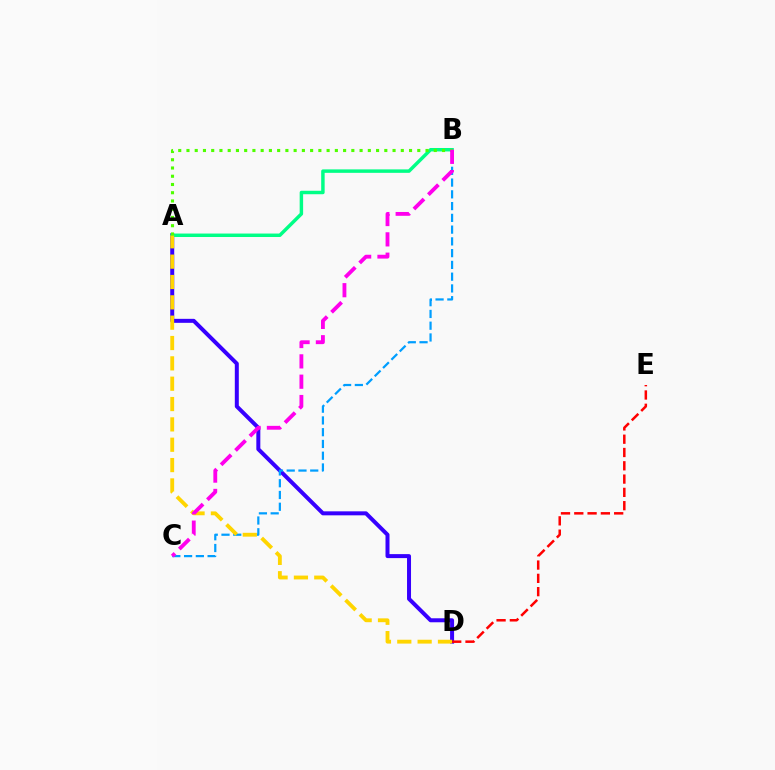{('A', 'D'): [{'color': '#3700ff', 'line_style': 'solid', 'thickness': 2.87}, {'color': '#ffd500', 'line_style': 'dashed', 'thickness': 2.76}], ('B', 'C'): [{'color': '#009eff', 'line_style': 'dashed', 'thickness': 1.6}, {'color': '#ff00ed', 'line_style': 'dashed', 'thickness': 2.76}], ('A', 'B'): [{'color': '#00ff86', 'line_style': 'solid', 'thickness': 2.49}, {'color': '#4fff00', 'line_style': 'dotted', 'thickness': 2.24}], ('D', 'E'): [{'color': '#ff0000', 'line_style': 'dashed', 'thickness': 1.81}]}